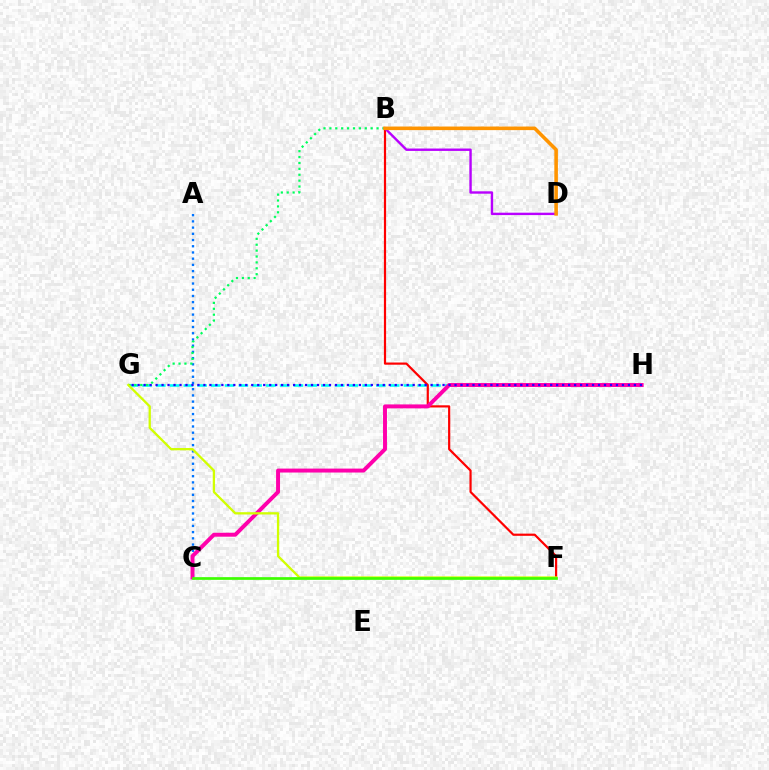{('G', 'H'): [{'color': '#00fff6', 'line_style': 'dashed', 'thickness': 1.87}, {'color': '#2500ff', 'line_style': 'dotted', 'thickness': 1.62}], ('A', 'C'): [{'color': '#0074ff', 'line_style': 'dotted', 'thickness': 1.69}], ('B', 'F'): [{'color': '#ff0000', 'line_style': 'solid', 'thickness': 1.58}], ('B', 'G'): [{'color': '#00ff5c', 'line_style': 'dotted', 'thickness': 1.6}], ('C', 'H'): [{'color': '#ff00ac', 'line_style': 'solid', 'thickness': 2.84}], ('F', 'G'): [{'color': '#d1ff00', 'line_style': 'solid', 'thickness': 1.65}], ('B', 'D'): [{'color': '#b900ff', 'line_style': 'solid', 'thickness': 1.72}, {'color': '#ff9400', 'line_style': 'solid', 'thickness': 2.57}], ('C', 'F'): [{'color': '#3dff00', 'line_style': 'solid', 'thickness': 1.95}]}